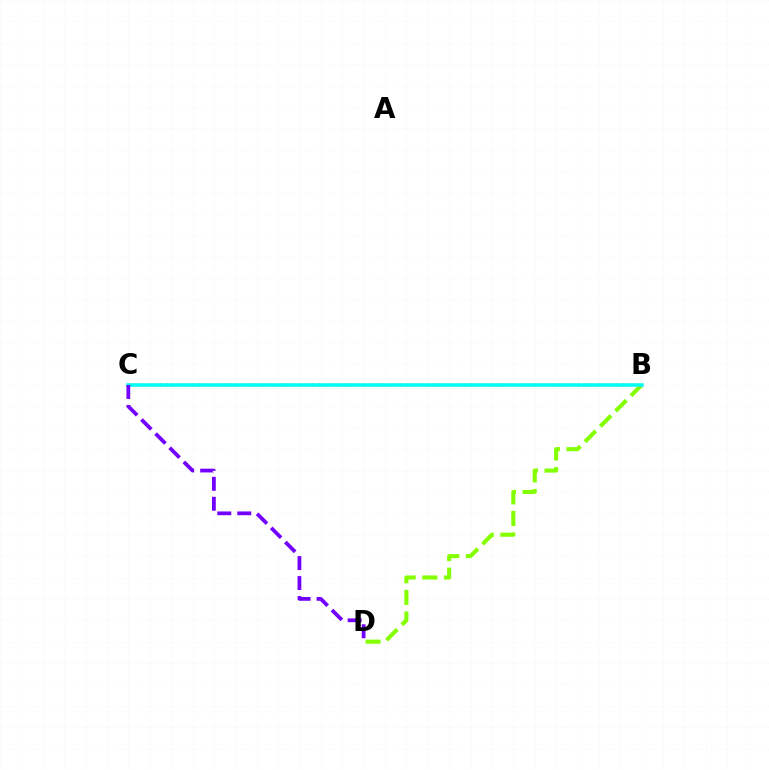{('B', 'D'): [{'color': '#84ff00', 'line_style': 'dashed', 'thickness': 2.94}], ('B', 'C'): [{'color': '#ff0000', 'line_style': 'dotted', 'thickness': 1.72}, {'color': '#00fff6', 'line_style': 'solid', 'thickness': 2.53}], ('C', 'D'): [{'color': '#7200ff', 'line_style': 'dashed', 'thickness': 2.71}]}